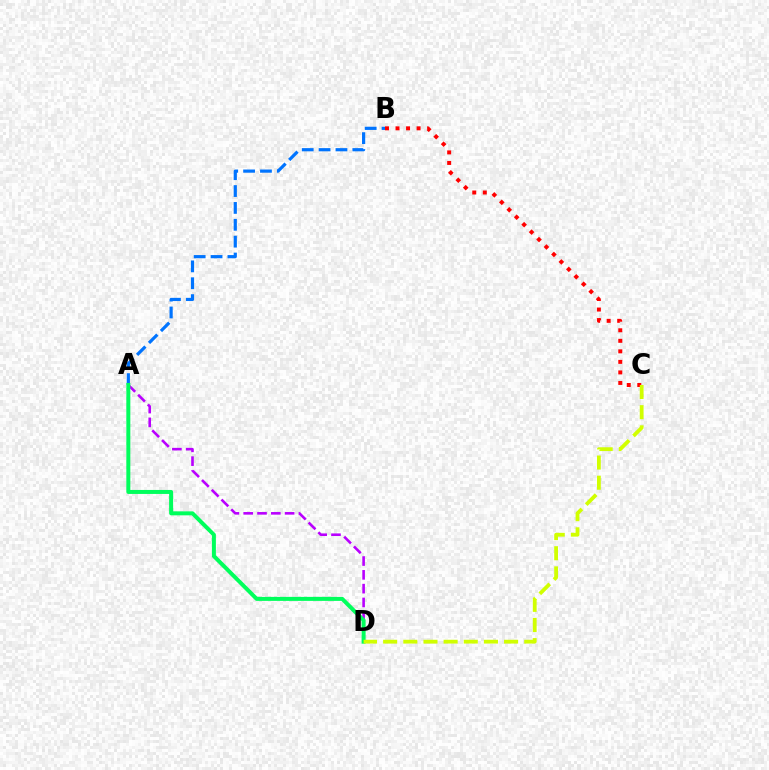{('A', 'B'): [{'color': '#0074ff', 'line_style': 'dashed', 'thickness': 2.29}], ('A', 'D'): [{'color': '#b900ff', 'line_style': 'dashed', 'thickness': 1.88}, {'color': '#00ff5c', 'line_style': 'solid', 'thickness': 2.87}], ('B', 'C'): [{'color': '#ff0000', 'line_style': 'dotted', 'thickness': 2.86}], ('C', 'D'): [{'color': '#d1ff00', 'line_style': 'dashed', 'thickness': 2.74}]}